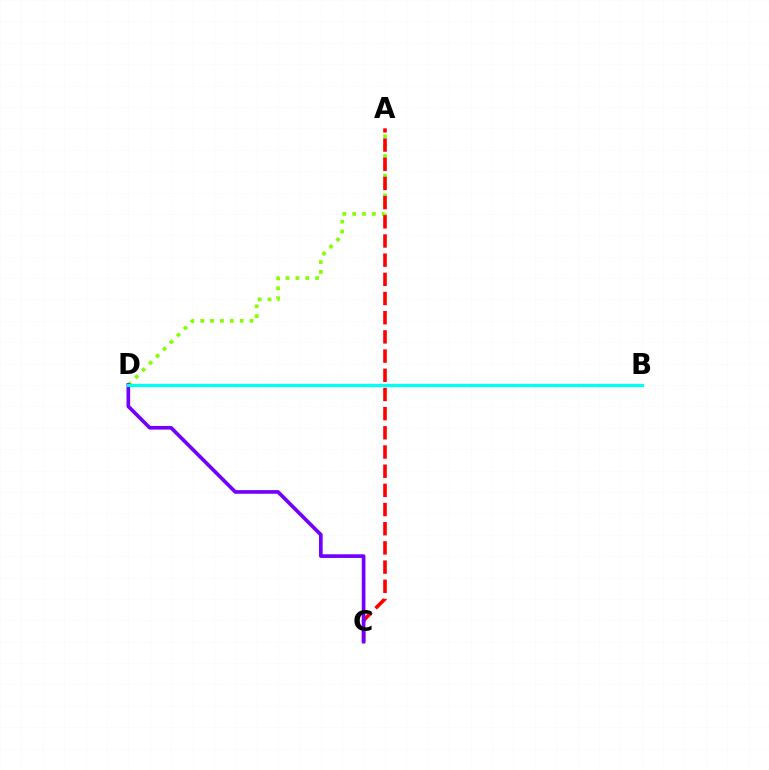{('A', 'D'): [{'color': '#84ff00', 'line_style': 'dotted', 'thickness': 2.68}], ('A', 'C'): [{'color': '#ff0000', 'line_style': 'dashed', 'thickness': 2.61}], ('C', 'D'): [{'color': '#7200ff', 'line_style': 'solid', 'thickness': 2.63}], ('B', 'D'): [{'color': '#00fff6', 'line_style': 'solid', 'thickness': 2.32}]}